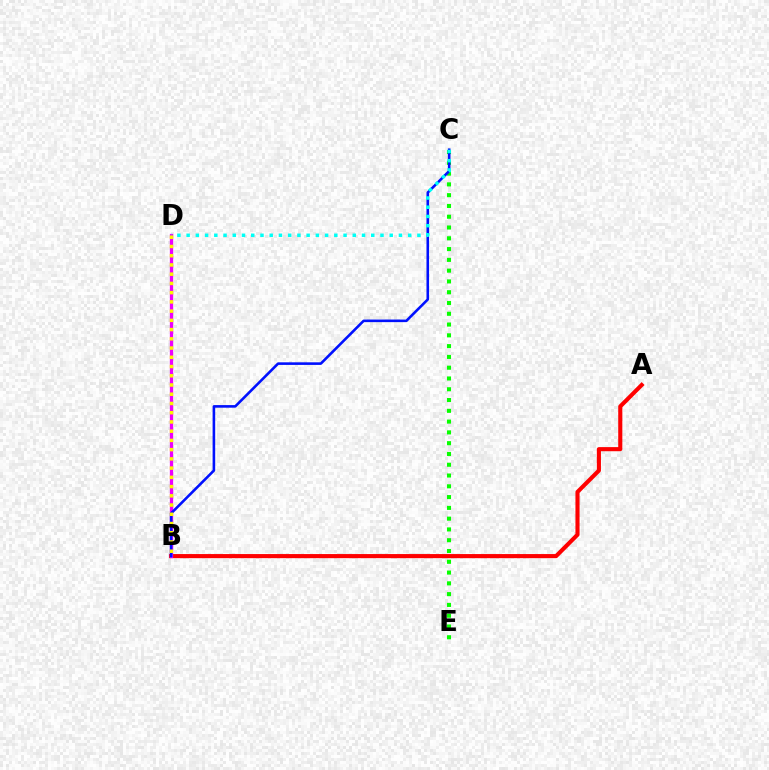{('A', 'B'): [{'color': '#ff0000', 'line_style': 'solid', 'thickness': 2.96}], ('B', 'D'): [{'color': '#ee00ff', 'line_style': 'solid', 'thickness': 2.36}, {'color': '#fcf500', 'line_style': 'dotted', 'thickness': 2.51}], ('C', 'E'): [{'color': '#08ff00', 'line_style': 'dotted', 'thickness': 2.93}], ('B', 'C'): [{'color': '#0010ff', 'line_style': 'solid', 'thickness': 1.87}], ('C', 'D'): [{'color': '#00fff6', 'line_style': 'dotted', 'thickness': 2.51}]}